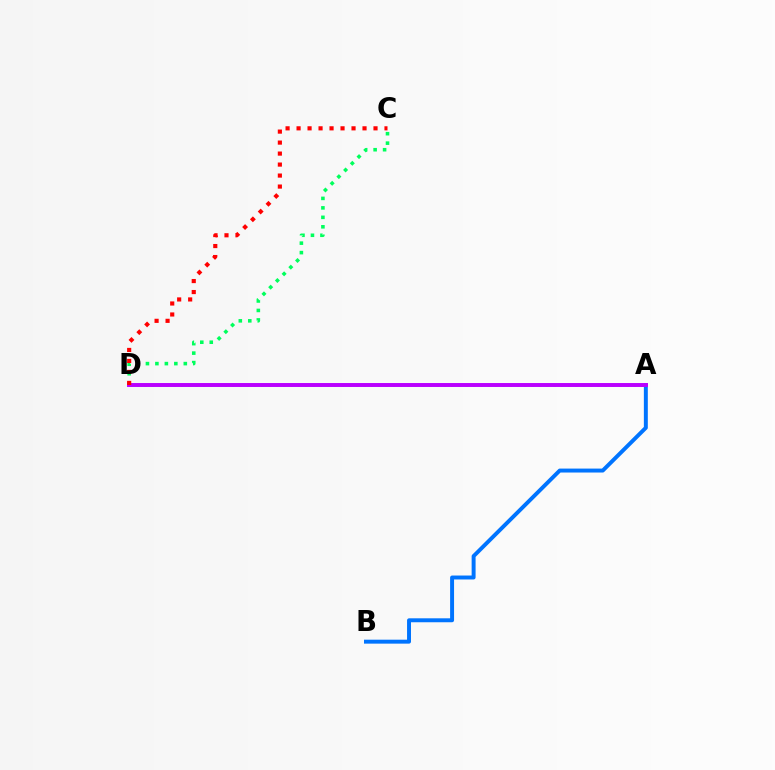{('A', 'D'): [{'color': '#d1ff00', 'line_style': 'dotted', 'thickness': 1.98}, {'color': '#b900ff', 'line_style': 'solid', 'thickness': 2.83}], ('A', 'B'): [{'color': '#0074ff', 'line_style': 'solid', 'thickness': 2.84}], ('C', 'D'): [{'color': '#00ff5c', 'line_style': 'dotted', 'thickness': 2.57}, {'color': '#ff0000', 'line_style': 'dotted', 'thickness': 2.99}]}